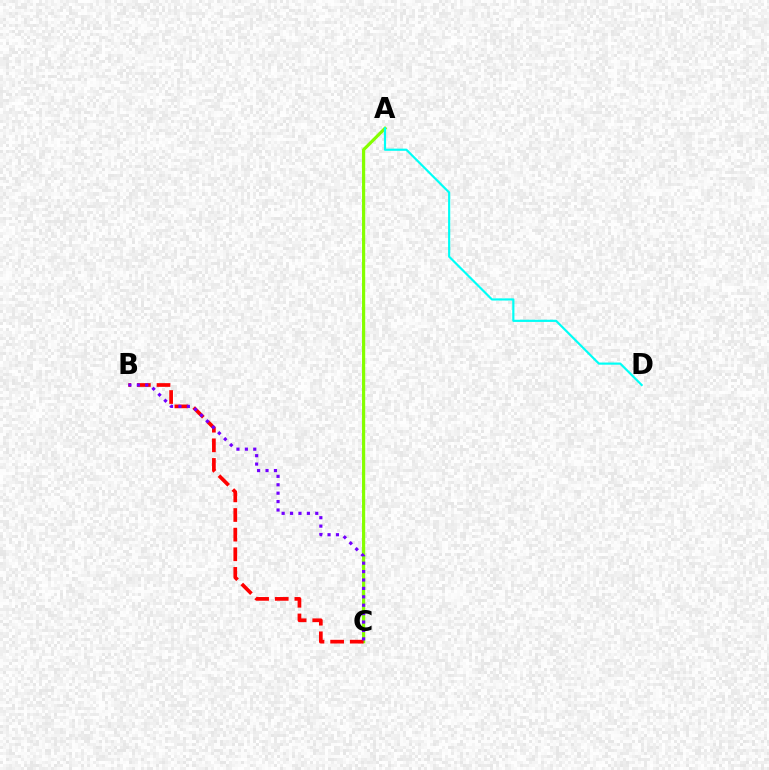{('A', 'C'): [{'color': '#84ff00', 'line_style': 'solid', 'thickness': 2.29}], ('B', 'C'): [{'color': '#ff0000', 'line_style': 'dashed', 'thickness': 2.67}, {'color': '#7200ff', 'line_style': 'dotted', 'thickness': 2.29}], ('A', 'D'): [{'color': '#00fff6', 'line_style': 'solid', 'thickness': 1.57}]}